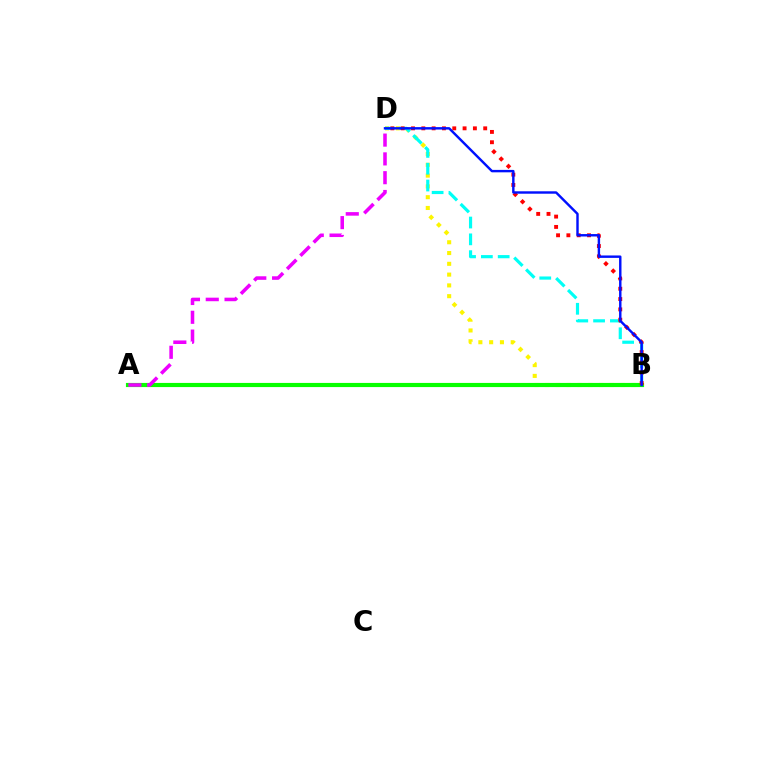{('B', 'D'): [{'color': '#fcf500', 'line_style': 'dotted', 'thickness': 2.93}, {'color': '#00fff6', 'line_style': 'dashed', 'thickness': 2.28}, {'color': '#ff0000', 'line_style': 'dotted', 'thickness': 2.8}, {'color': '#0010ff', 'line_style': 'solid', 'thickness': 1.74}], ('A', 'B'): [{'color': '#08ff00', 'line_style': 'solid', 'thickness': 2.99}], ('A', 'D'): [{'color': '#ee00ff', 'line_style': 'dashed', 'thickness': 2.55}]}